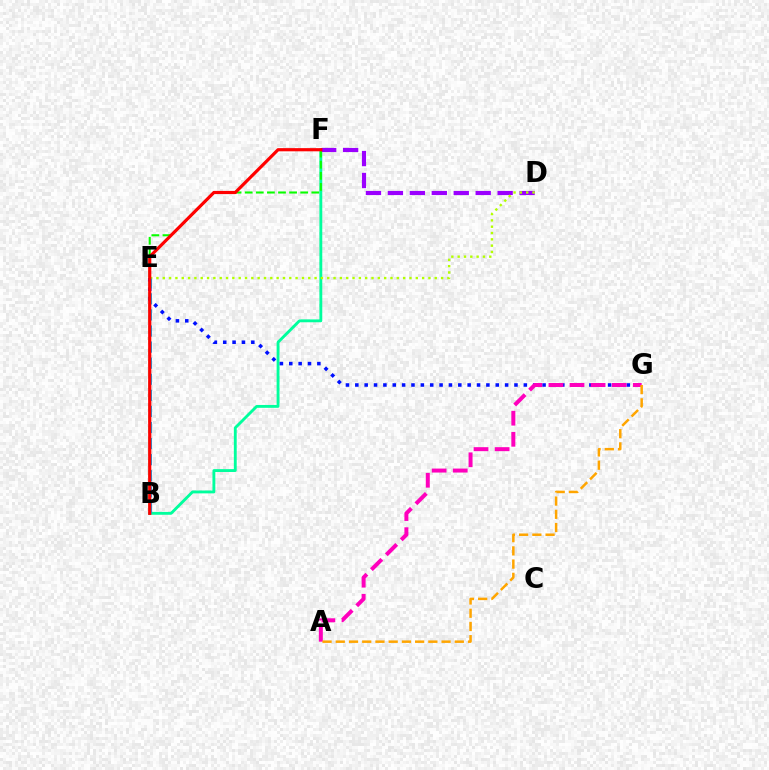{('B', 'F'): [{'color': '#00ff9d', 'line_style': 'solid', 'thickness': 2.06}, {'color': '#08ff00', 'line_style': 'dashed', 'thickness': 1.51}, {'color': '#ff0000', 'line_style': 'solid', 'thickness': 2.29}], ('E', 'G'): [{'color': '#0010ff', 'line_style': 'dotted', 'thickness': 2.54}], ('D', 'F'): [{'color': '#9b00ff', 'line_style': 'dashed', 'thickness': 2.98}], ('A', 'G'): [{'color': '#ff00bd', 'line_style': 'dashed', 'thickness': 2.86}, {'color': '#ffa500', 'line_style': 'dashed', 'thickness': 1.8}], ('D', 'E'): [{'color': '#b3ff00', 'line_style': 'dotted', 'thickness': 1.72}], ('B', 'E'): [{'color': '#00b5ff', 'line_style': 'dashed', 'thickness': 2.18}]}